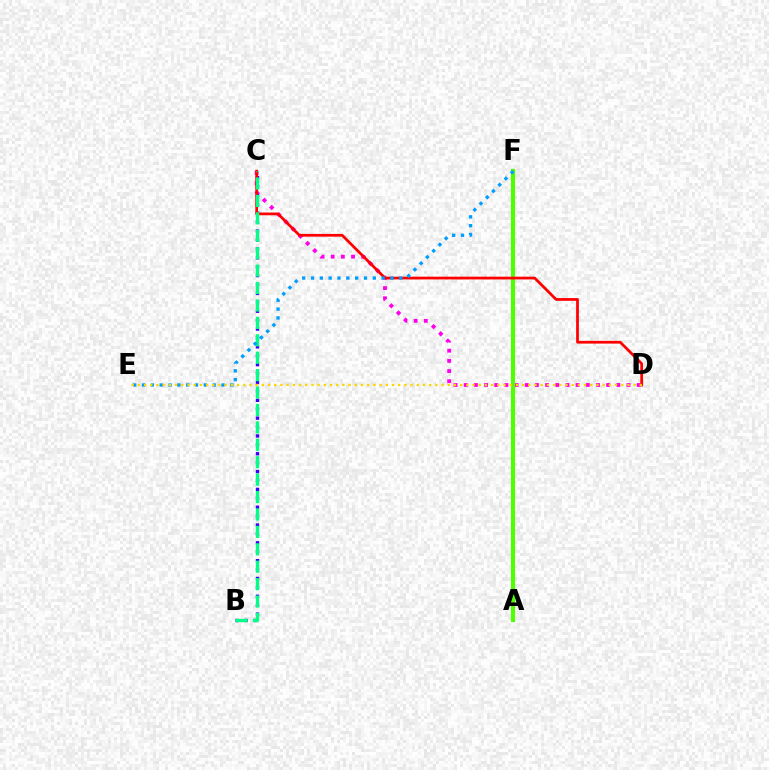{('C', 'D'): [{'color': '#ff00ed', 'line_style': 'dotted', 'thickness': 2.76}, {'color': '#ff0000', 'line_style': 'solid', 'thickness': 1.98}], ('B', 'C'): [{'color': '#3700ff', 'line_style': 'dotted', 'thickness': 2.42}, {'color': '#00ff86', 'line_style': 'dashed', 'thickness': 2.37}], ('A', 'F'): [{'color': '#4fff00', 'line_style': 'solid', 'thickness': 2.98}], ('E', 'F'): [{'color': '#009eff', 'line_style': 'dotted', 'thickness': 2.4}], ('D', 'E'): [{'color': '#ffd500', 'line_style': 'dotted', 'thickness': 1.68}]}